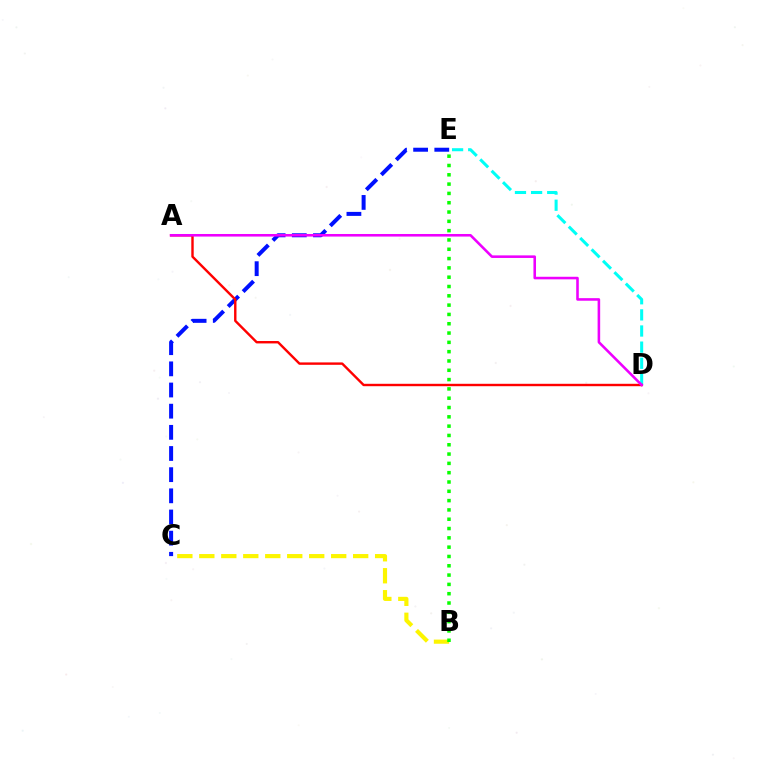{('C', 'E'): [{'color': '#0010ff', 'line_style': 'dashed', 'thickness': 2.87}], ('B', 'C'): [{'color': '#fcf500', 'line_style': 'dashed', 'thickness': 2.99}], ('D', 'E'): [{'color': '#00fff6', 'line_style': 'dashed', 'thickness': 2.19}], ('A', 'D'): [{'color': '#ff0000', 'line_style': 'solid', 'thickness': 1.73}, {'color': '#ee00ff', 'line_style': 'solid', 'thickness': 1.85}], ('B', 'E'): [{'color': '#08ff00', 'line_style': 'dotted', 'thickness': 2.53}]}